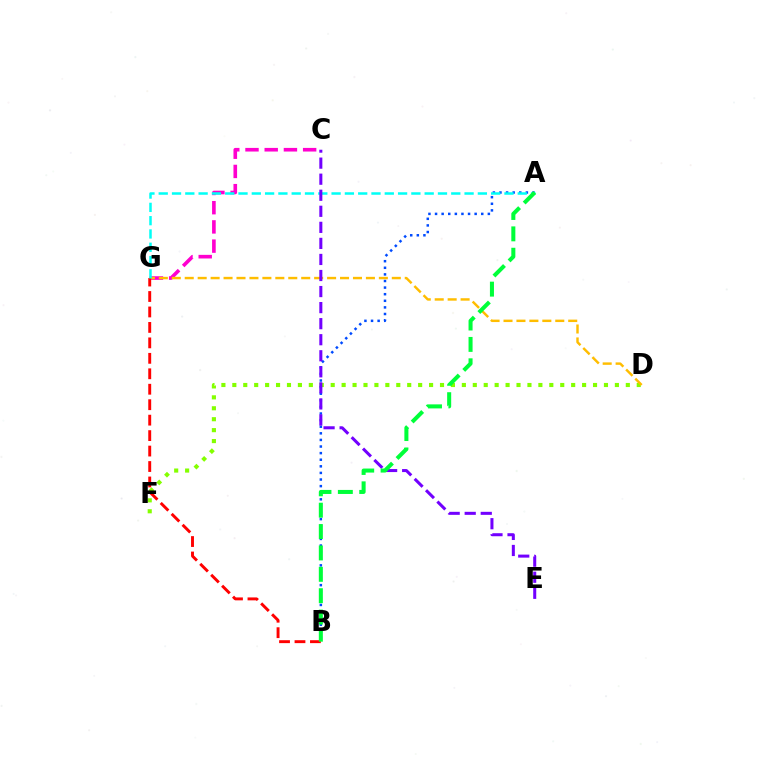{('C', 'G'): [{'color': '#ff00cf', 'line_style': 'dashed', 'thickness': 2.61}], ('D', 'F'): [{'color': '#84ff00', 'line_style': 'dotted', 'thickness': 2.97}], ('A', 'B'): [{'color': '#004bff', 'line_style': 'dotted', 'thickness': 1.79}, {'color': '#00ff39', 'line_style': 'dashed', 'thickness': 2.9}], ('D', 'G'): [{'color': '#ffbd00', 'line_style': 'dashed', 'thickness': 1.76}], ('B', 'G'): [{'color': '#ff0000', 'line_style': 'dashed', 'thickness': 2.1}], ('A', 'G'): [{'color': '#00fff6', 'line_style': 'dashed', 'thickness': 1.81}], ('C', 'E'): [{'color': '#7200ff', 'line_style': 'dashed', 'thickness': 2.18}]}